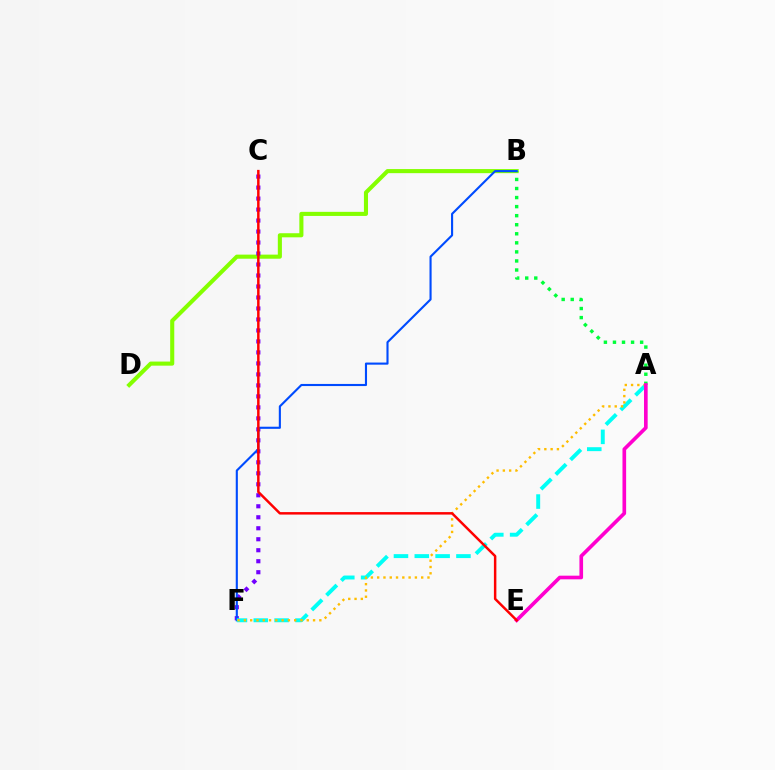{('B', 'D'): [{'color': '#84ff00', 'line_style': 'solid', 'thickness': 2.94}], ('A', 'B'): [{'color': '#00ff39', 'line_style': 'dotted', 'thickness': 2.46}], ('C', 'F'): [{'color': '#7200ff', 'line_style': 'dotted', 'thickness': 2.99}], ('B', 'F'): [{'color': '#004bff', 'line_style': 'solid', 'thickness': 1.52}], ('A', 'F'): [{'color': '#00fff6', 'line_style': 'dashed', 'thickness': 2.83}, {'color': '#ffbd00', 'line_style': 'dotted', 'thickness': 1.71}], ('A', 'E'): [{'color': '#ff00cf', 'line_style': 'solid', 'thickness': 2.63}], ('C', 'E'): [{'color': '#ff0000', 'line_style': 'solid', 'thickness': 1.78}]}